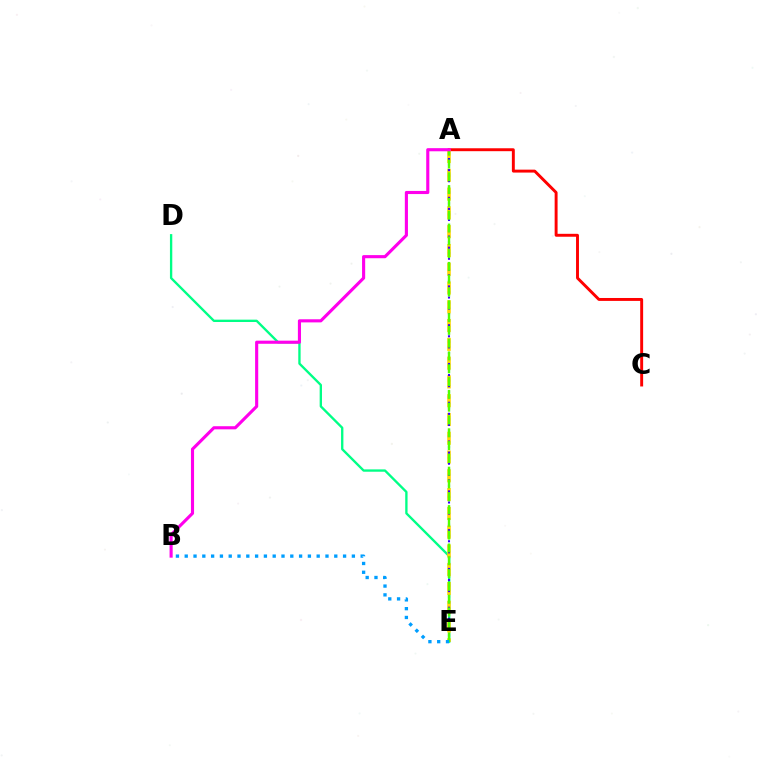{('D', 'E'): [{'color': '#00ff86', 'line_style': 'solid', 'thickness': 1.69}], ('A', 'C'): [{'color': '#ff0000', 'line_style': 'solid', 'thickness': 2.1}], ('A', 'E'): [{'color': '#ffd500', 'line_style': 'dashed', 'thickness': 2.55}, {'color': '#3700ff', 'line_style': 'dotted', 'thickness': 1.51}, {'color': '#4fff00', 'line_style': 'dashed', 'thickness': 1.74}], ('B', 'E'): [{'color': '#009eff', 'line_style': 'dotted', 'thickness': 2.39}], ('A', 'B'): [{'color': '#ff00ed', 'line_style': 'solid', 'thickness': 2.24}]}